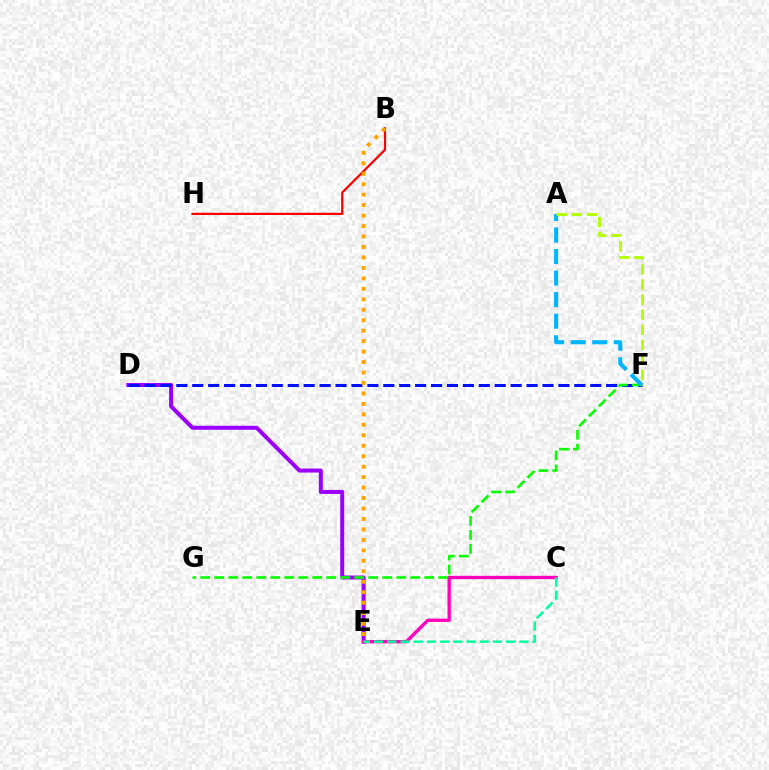{('D', 'E'): [{'color': '#9b00ff', 'line_style': 'solid', 'thickness': 2.88}], ('D', 'F'): [{'color': '#0010ff', 'line_style': 'dashed', 'thickness': 2.16}], ('C', 'E'): [{'color': '#ff00bd', 'line_style': 'solid', 'thickness': 2.39}, {'color': '#00ff9d', 'line_style': 'dashed', 'thickness': 1.79}], ('F', 'G'): [{'color': '#08ff00', 'line_style': 'dashed', 'thickness': 1.9}], ('A', 'F'): [{'color': '#00b5ff', 'line_style': 'dashed', 'thickness': 2.93}, {'color': '#b3ff00', 'line_style': 'dashed', 'thickness': 2.05}], ('B', 'H'): [{'color': '#ff0000', 'line_style': 'solid', 'thickness': 1.59}], ('B', 'E'): [{'color': '#ffa500', 'line_style': 'dotted', 'thickness': 2.84}]}